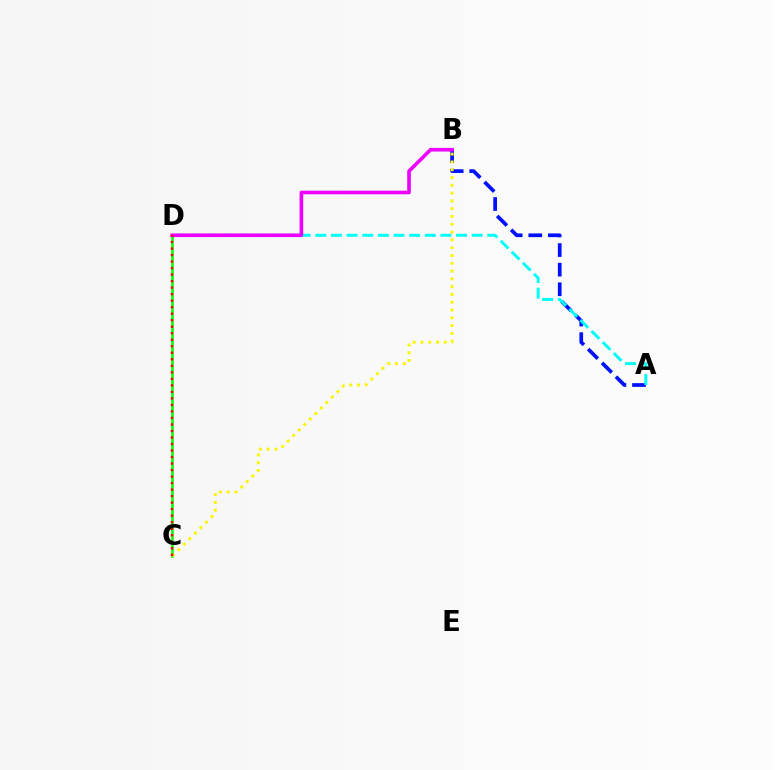{('A', 'B'): [{'color': '#0010ff', 'line_style': 'dashed', 'thickness': 2.66}], ('A', 'D'): [{'color': '#00fff6', 'line_style': 'dashed', 'thickness': 2.12}], ('C', 'D'): [{'color': '#08ff00', 'line_style': 'solid', 'thickness': 1.85}, {'color': '#ff0000', 'line_style': 'dotted', 'thickness': 1.77}], ('B', 'D'): [{'color': '#ee00ff', 'line_style': 'solid', 'thickness': 2.61}], ('B', 'C'): [{'color': '#fcf500', 'line_style': 'dotted', 'thickness': 2.12}]}